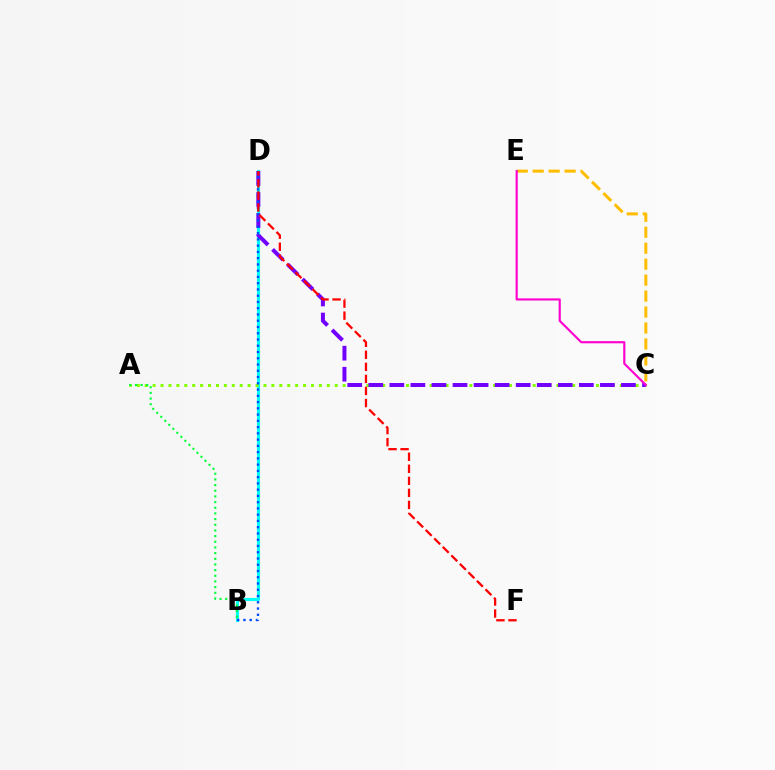{('C', 'E'): [{'color': '#ffbd00', 'line_style': 'dashed', 'thickness': 2.17}, {'color': '#ff00cf', 'line_style': 'solid', 'thickness': 1.55}], ('B', 'D'): [{'color': '#00fff6', 'line_style': 'solid', 'thickness': 2.25}, {'color': '#004bff', 'line_style': 'dotted', 'thickness': 1.7}], ('A', 'C'): [{'color': '#84ff00', 'line_style': 'dotted', 'thickness': 2.15}], ('C', 'D'): [{'color': '#7200ff', 'line_style': 'dashed', 'thickness': 2.86}], ('D', 'F'): [{'color': '#ff0000', 'line_style': 'dashed', 'thickness': 1.64}], ('A', 'B'): [{'color': '#00ff39', 'line_style': 'dotted', 'thickness': 1.54}]}